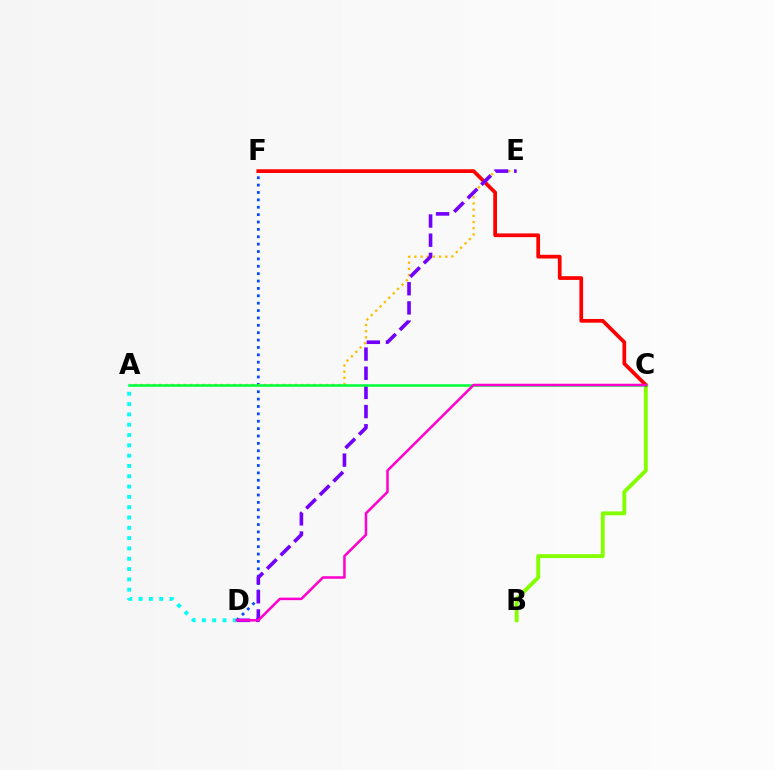{('D', 'F'): [{'color': '#004bff', 'line_style': 'dotted', 'thickness': 2.0}], ('A', 'E'): [{'color': '#ffbd00', 'line_style': 'dotted', 'thickness': 1.68}], ('B', 'C'): [{'color': '#84ff00', 'line_style': 'solid', 'thickness': 2.8}], ('C', 'F'): [{'color': '#ff0000', 'line_style': 'solid', 'thickness': 2.68}], ('D', 'E'): [{'color': '#7200ff', 'line_style': 'dashed', 'thickness': 2.6}], ('A', 'C'): [{'color': '#00ff39', 'line_style': 'solid', 'thickness': 1.83}], ('A', 'D'): [{'color': '#00fff6', 'line_style': 'dotted', 'thickness': 2.8}], ('C', 'D'): [{'color': '#ff00cf', 'line_style': 'solid', 'thickness': 1.81}]}